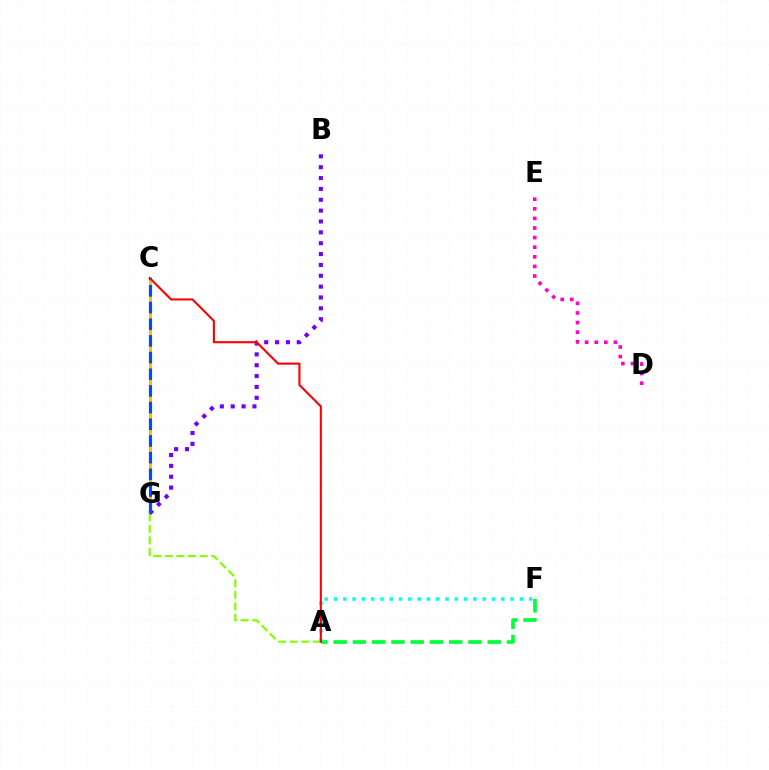{('A', 'G'): [{'color': '#84ff00', 'line_style': 'dashed', 'thickness': 1.57}], ('A', 'F'): [{'color': '#00ff39', 'line_style': 'dashed', 'thickness': 2.62}, {'color': '#00fff6', 'line_style': 'dotted', 'thickness': 2.52}], ('C', 'G'): [{'color': '#ffbd00', 'line_style': 'solid', 'thickness': 2.17}, {'color': '#004bff', 'line_style': 'dashed', 'thickness': 2.27}], ('B', 'G'): [{'color': '#7200ff', 'line_style': 'dotted', 'thickness': 2.95}], ('D', 'E'): [{'color': '#ff00cf', 'line_style': 'dotted', 'thickness': 2.61}], ('A', 'C'): [{'color': '#ff0000', 'line_style': 'solid', 'thickness': 1.51}]}